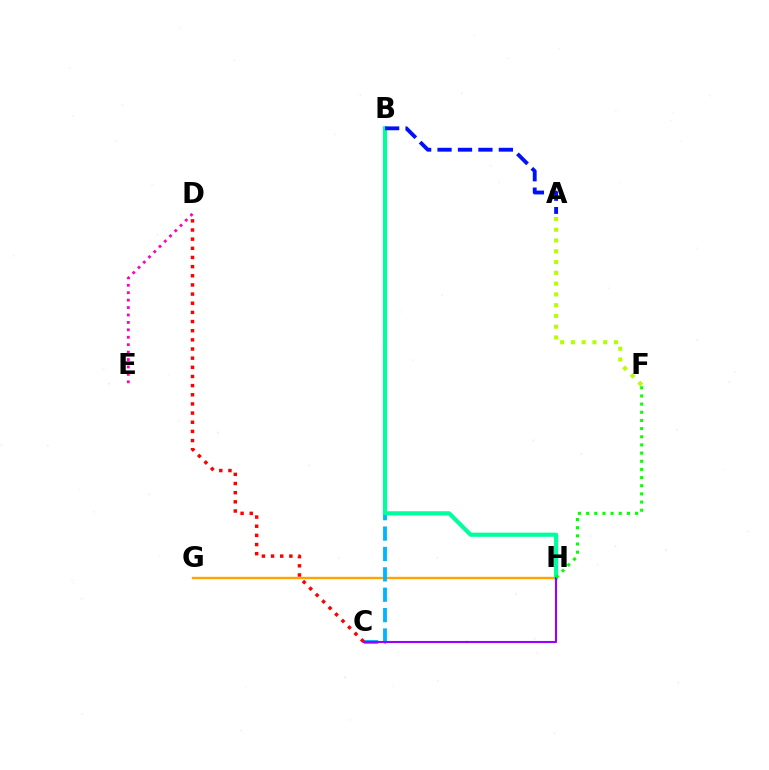{('G', 'H'): [{'color': '#ffa500', 'line_style': 'solid', 'thickness': 1.71}], ('A', 'F'): [{'color': '#b3ff00', 'line_style': 'dotted', 'thickness': 2.93}], ('B', 'C'): [{'color': '#00b5ff', 'line_style': 'dashed', 'thickness': 2.77}], ('B', 'H'): [{'color': '#00ff9d', 'line_style': 'solid', 'thickness': 2.99}], ('C', 'H'): [{'color': '#9b00ff', 'line_style': 'solid', 'thickness': 1.5}], ('D', 'E'): [{'color': '#ff00bd', 'line_style': 'dotted', 'thickness': 2.02}], ('F', 'H'): [{'color': '#08ff00', 'line_style': 'dotted', 'thickness': 2.22}], ('C', 'D'): [{'color': '#ff0000', 'line_style': 'dotted', 'thickness': 2.49}], ('A', 'B'): [{'color': '#0010ff', 'line_style': 'dashed', 'thickness': 2.78}]}